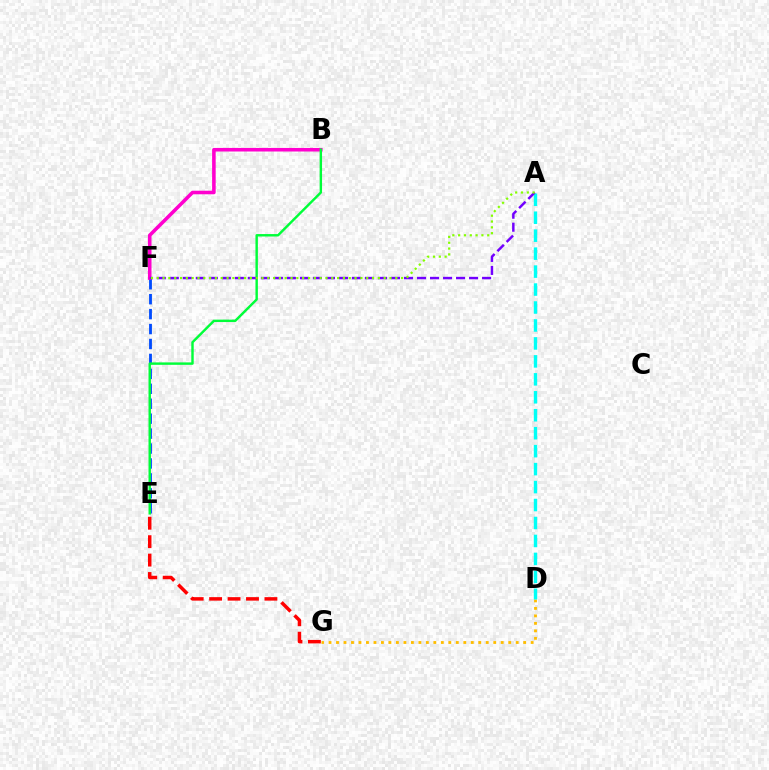{('E', 'F'): [{'color': '#004bff', 'line_style': 'dashed', 'thickness': 2.03}], ('D', 'G'): [{'color': '#ffbd00', 'line_style': 'dotted', 'thickness': 2.03}], ('B', 'F'): [{'color': '#ff00cf', 'line_style': 'solid', 'thickness': 2.57}], ('E', 'G'): [{'color': '#ff0000', 'line_style': 'dashed', 'thickness': 2.5}], ('B', 'E'): [{'color': '#00ff39', 'line_style': 'solid', 'thickness': 1.75}], ('A', 'D'): [{'color': '#00fff6', 'line_style': 'dashed', 'thickness': 2.44}], ('A', 'F'): [{'color': '#7200ff', 'line_style': 'dashed', 'thickness': 1.77}, {'color': '#84ff00', 'line_style': 'dotted', 'thickness': 1.58}]}